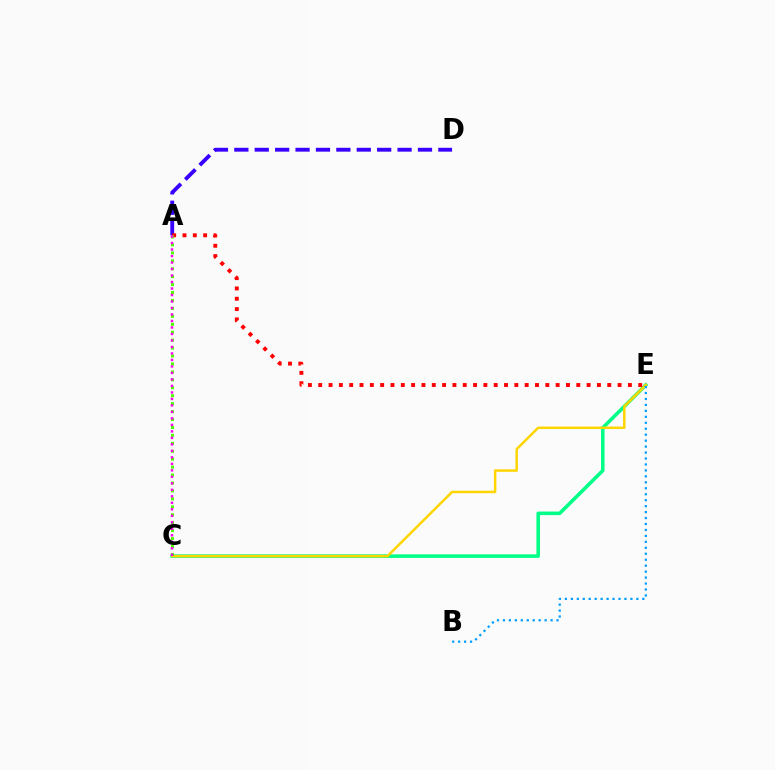{('C', 'E'): [{'color': '#00ff86', 'line_style': 'solid', 'thickness': 2.56}, {'color': '#ffd500', 'line_style': 'solid', 'thickness': 1.79}], ('A', 'D'): [{'color': '#3700ff', 'line_style': 'dashed', 'thickness': 2.77}], ('A', 'E'): [{'color': '#ff0000', 'line_style': 'dotted', 'thickness': 2.8}], ('B', 'E'): [{'color': '#009eff', 'line_style': 'dotted', 'thickness': 1.62}], ('A', 'C'): [{'color': '#4fff00', 'line_style': 'dotted', 'thickness': 2.16}, {'color': '#ff00ed', 'line_style': 'dotted', 'thickness': 1.76}]}